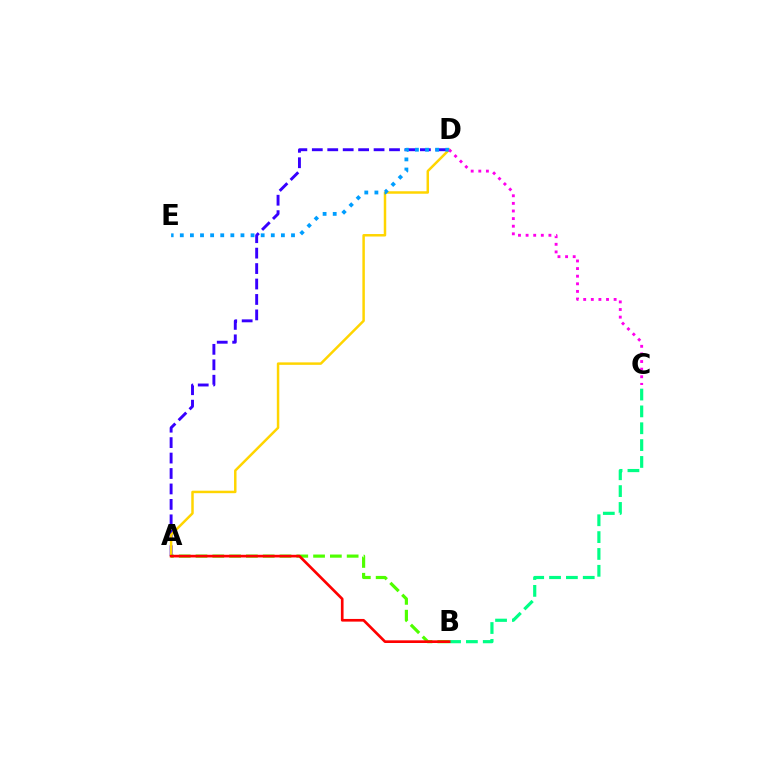{('A', 'D'): [{'color': '#3700ff', 'line_style': 'dashed', 'thickness': 2.1}, {'color': '#ffd500', 'line_style': 'solid', 'thickness': 1.79}], ('B', 'C'): [{'color': '#00ff86', 'line_style': 'dashed', 'thickness': 2.29}], ('A', 'B'): [{'color': '#4fff00', 'line_style': 'dashed', 'thickness': 2.28}, {'color': '#ff0000', 'line_style': 'solid', 'thickness': 1.92}], ('D', 'E'): [{'color': '#009eff', 'line_style': 'dotted', 'thickness': 2.75}], ('C', 'D'): [{'color': '#ff00ed', 'line_style': 'dotted', 'thickness': 2.07}]}